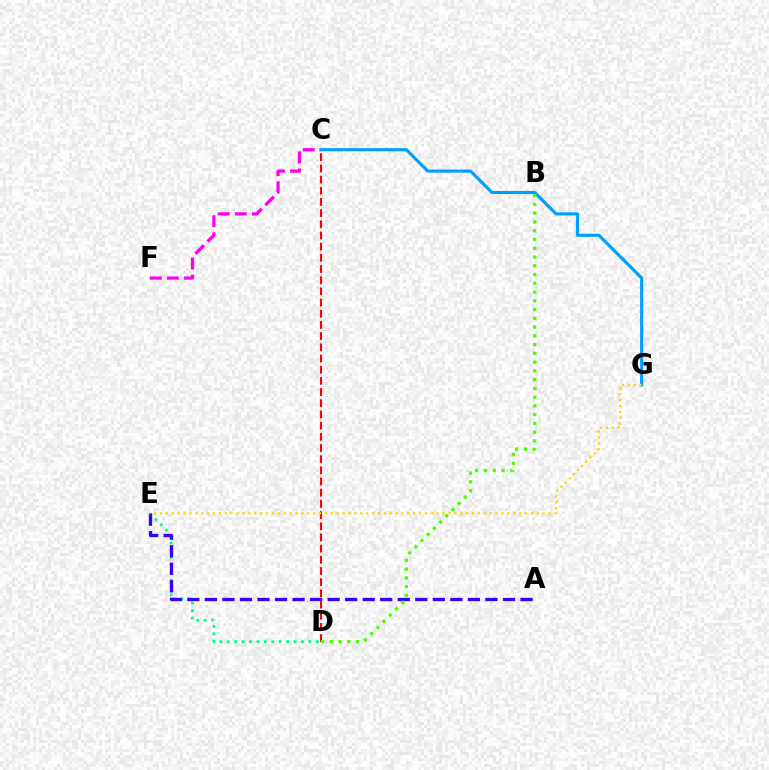{('C', 'D'): [{'color': '#ff0000', 'line_style': 'dashed', 'thickness': 1.52}], ('C', 'F'): [{'color': '#ff00ed', 'line_style': 'dashed', 'thickness': 2.32}], ('D', 'E'): [{'color': '#00ff86', 'line_style': 'dotted', 'thickness': 2.02}], ('C', 'G'): [{'color': '#009eff', 'line_style': 'solid', 'thickness': 2.24}], ('A', 'E'): [{'color': '#3700ff', 'line_style': 'dashed', 'thickness': 2.38}], ('B', 'D'): [{'color': '#4fff00', 'line_style': 'dotted', 'thickness': 2.38}], ('E', 'G'): [{'color': '#ffd500', 'line_style': 'dotted', 'thickness': 1.6}]}